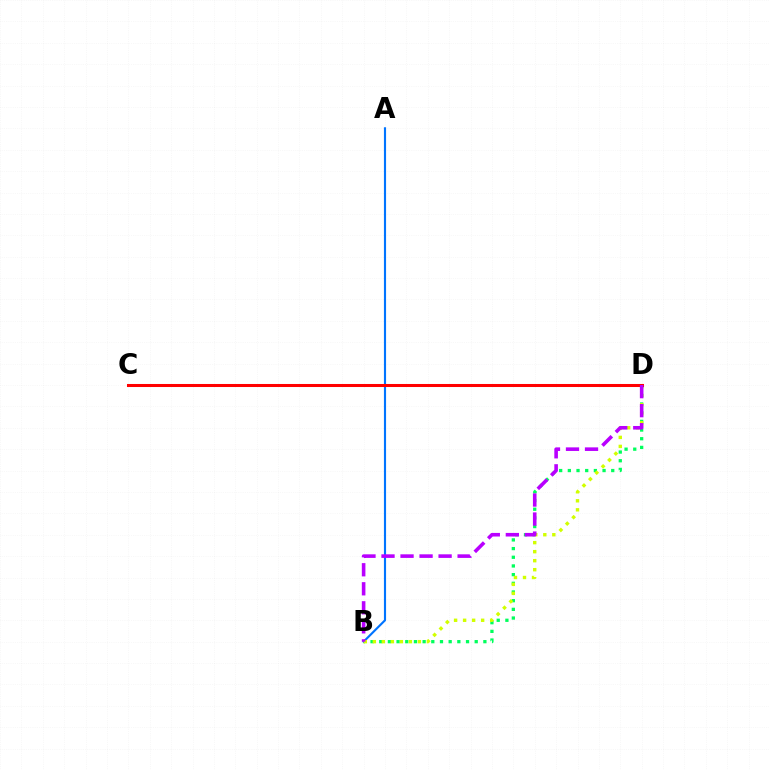{('B', 'D'): [{'color': '#00ff5c', 'line_style': 'dotted', 'thickness': 2.36}, {'color': '#d1ff00', 'line_style': 'dotted', 'thickness': 2.45}, {'color': '#b900ff', 'line_style': 'dashed', 'thickness': 2.58}], ('A', 'B'): [{'color': '#0074ff', 'line_style': 'solid', 'thickness': 1.54}], ('C', 'D'): [{'color': '#ff0000', 'line_style': 'solid', 'thickness': 2.19}]}